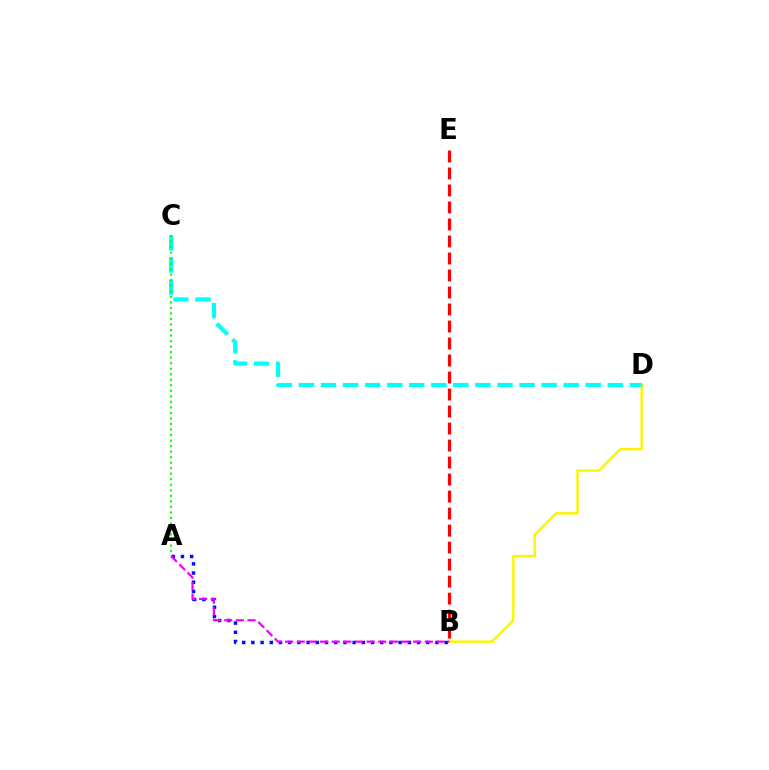{('B', 'D'): [{'color': '#fcf500', 'line_style': 'solid', 'thickness': 1.75}], ('A', 'B'): [{'color': '#0010ff', 'line_style': 'dotted', 'thickness': 2.5}, {'color': '#ee00ff', 'line_style': 'dashed', 'thickness': 1.58}], ('C', 'D'): [{'color': '#00fff6', 'line_style': 'dashed', 'thickness': 3.0}], ('B', 'E'): [{'color': '#ff0000', 'line_style': 'dashed', 'thickness': 2.31}], ('A', 'C'): [{'color': '#08ff00', 'line_style': 'dotted', 'thickness': 1.5}]}